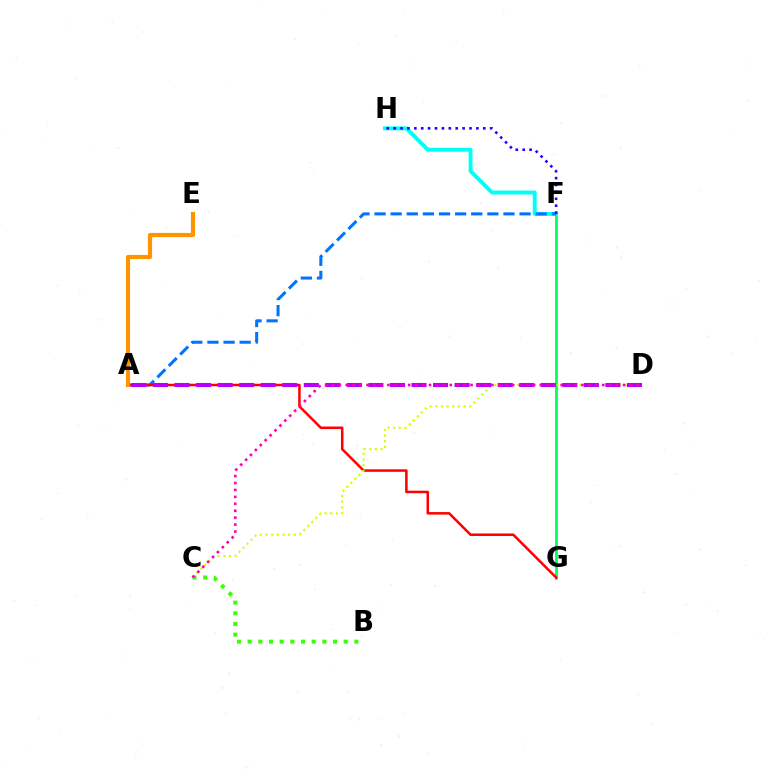{('F', 'G'): [{'color': '#00ff5c', 'line_style': 'solid', 'thickness': 1.99}], ('F', 'H'): [{'color': '#00fff6', 'line_style': 'solid', 'thickness': 2.82}, {'color': '#2500ff', 'line_style': 'dotted', 'thickness': 1.87}], ('A', 'F'): [{'color': '#0074ff', 'line_style': 'dashed', 'thickness': 2.19}], ('B', 'C'): [{'color': '#3dff00', 'line_style': 'dotted', 'thickness': 2.9}], ('A', 'G'): [{'color': '#ff0000', 'line_style': 'solid', 'thickness': 1.81}], ('A', 'E'): [{'color': '#ff9400', 'line_style': 'solid', 'thickness': 2.99}], ('C', 'D'): [{'color': '#d1ff00', 'line_style': 'dotted', 'thickness': 1.54}, {'color': '#ff00ac', 'line_style': 'dotted', 'thickness': 1.88}], ('A', 'D'): [{'color': '#b900ff', 'line_style': 'dashed', 'thickness': 2.93}]}